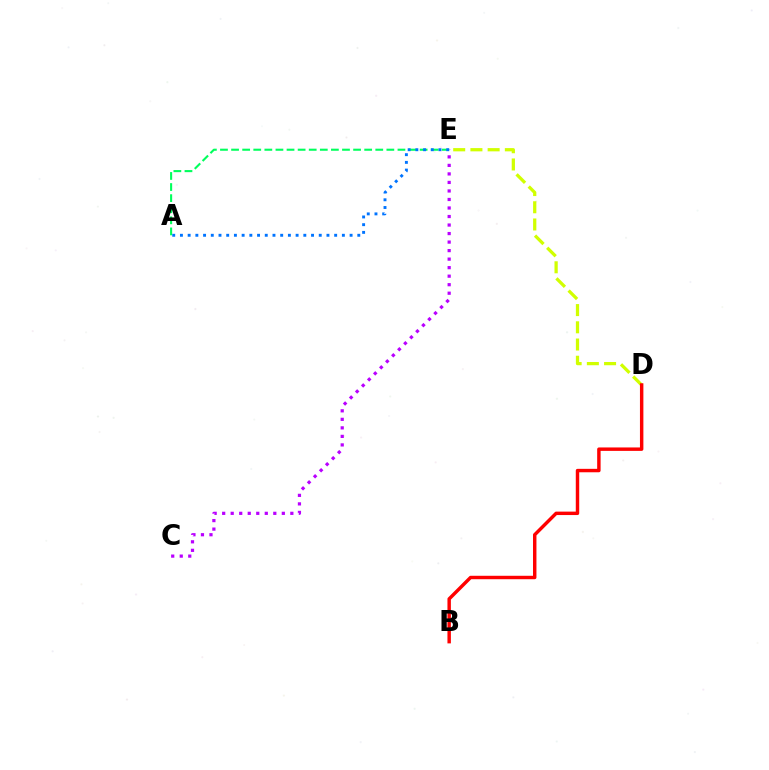{('A', 'E'): [{'color': '#00ff5c', 'line_style': 'dashed', 'thickness': 1.51}, {'color': '#0074ff', 'line_style': 'dotted', 'thickness': 2.1}], ('D', 'E'): [{'color': '#d1ff00', 'line_style': 'dashed', 'thickness': 2.34}], ('C', 'E'): [{'color': '#b900ff', 'line_style': 'dotted', 'thickness': 2.32}], ('B', 'D'): [{'color': '#ff0000', 'line_style': 'solid', 'thickness': 2.47}]}